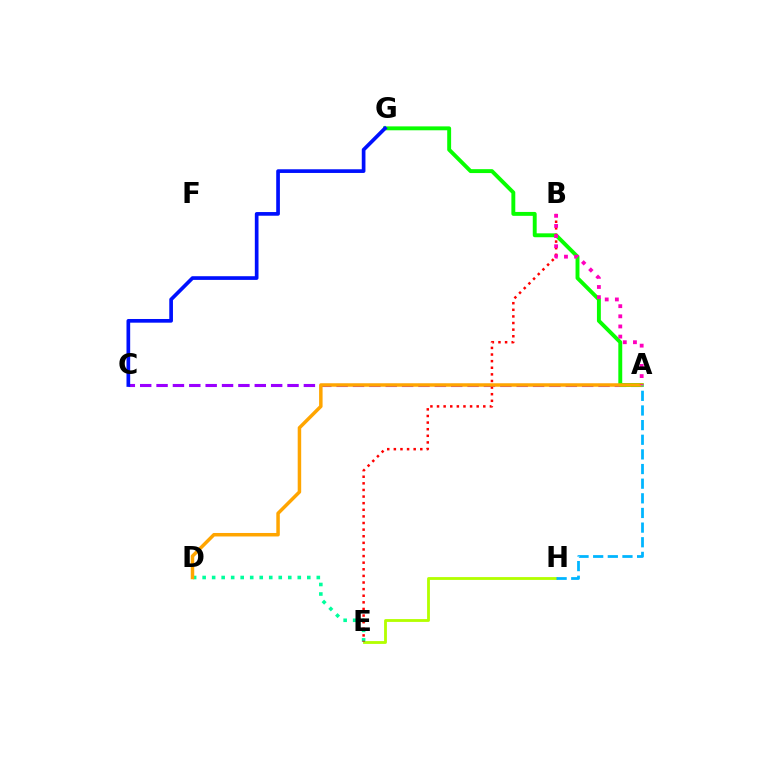{('E', 'H'): [{'color': '#b3ff00', 'line_style': 'solid', 'thickness': 2.04}], ('A', 'C'): [{'color': '#9b00ff', 'line_style': 'dashed', 'thickness': 2.22}], ('A', 'G'): [{'color': '#08ff00', 'line_style': 'solid', 'thickness': 2.81}], ('D', 'E'): [{'color': '#00ff9d', 'line_style': 'dotted', 'thickness': 2.59}], ('B', 'E'): [{'color': '#ff0000', 'line_style': 'dotted', 'thickness': 1.8}], ('A', 'D'): [{'color': '#ffa500', 'line_style': 'solid', 'thickness': 2.51}], ('A', 'B'): [{'color': '#ff00bd', 'line_style': 'dotted', 'thickness': 2.76}], ('C', 'G'): [{'color': '#0010ff', 'line_style': 'solid', 'thickness': 2.65}], ('A', 'H'): [{'color': '#00b5ff', 'line_style': 'dashed', 'thickness': 1.99}]}